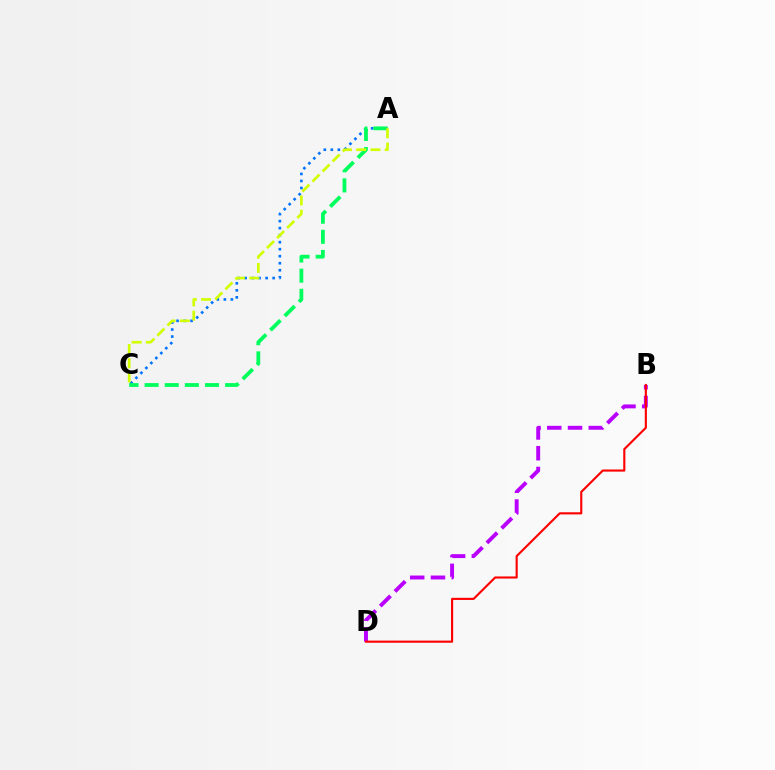{('A', 'C'): [{'color': '#0074ff', 'line_style': 'dotted', 'thickness': 1.91}, {'color': '#00ff5c', 'line_style': 'dashed', 'thickness': 2.73}, {'color': '#d1ff00', 'line_style': 'dashed', 'thickness': 1.93}], ('B', 'D'): [{'color': '#b900ff', 'line_style': 'dashed', 'thickness': 2.82}, {'color': '#ff0000', 'line_style': 'solid', 'thickness': 1.53}]}